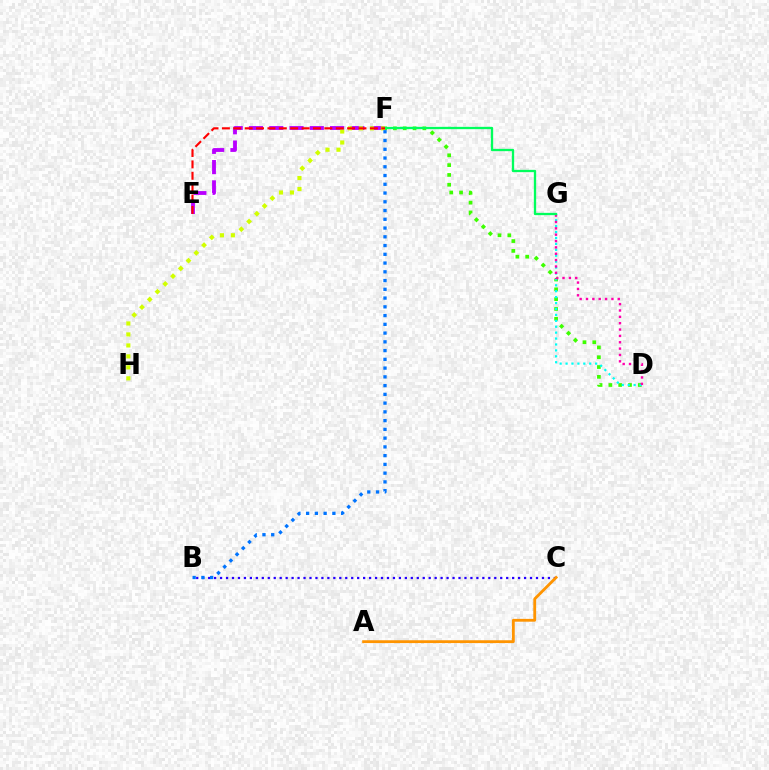{('E', 'F'): [{'color': '#b900ff', 'line_style': 'dashed', 'thickness': 2.75}, {'color': '#ff0000', 'line_style': 'dashed', 'thickness': 1.55}], ('D', 'F'): [{'color': '#3dff00', 'line_style': 'dotted', 'thickness': 2.67}], ('D', 'G'): [{'color': '#00fff6', 'line_style': 'dotted', 'thickness': 1.61}, {'color': '#ff00ac', 'line_style': 'dotted', 'thickness': 1.73}], ('F', 'H'): [{'color': '#d1ff00', 'line_style': 'dotted', 'thickness': 2.98}], ('F', 'G'): [{'color': '#00ff5c', 'line_style': 'solid', 'thickness': 1.66}], ('B', 'C'): [{'color': '#2500ff', 'line_style': 'dotted', 'thickness': 1.62}], ('B', 'F'): [{'color': '#0074ff', 'line_style': 'dotted', 'thickness': 2.38}], ('A', 'C'): [{'color': '#ff9400', 'line_style': 'solid', 'thickness': 2.03}]}